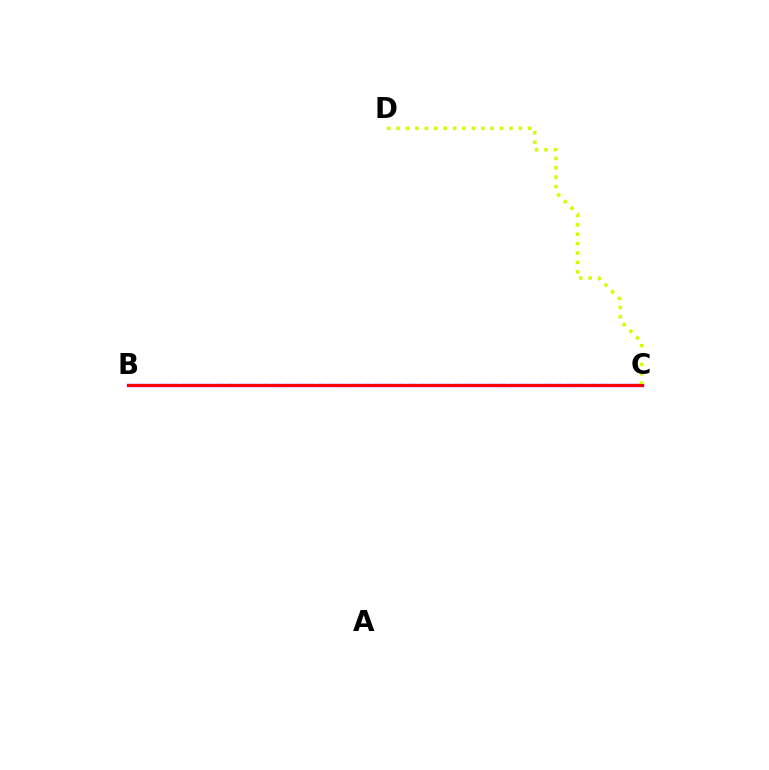{('B', 'C'): [{'color': '#b900ff', 'line_style': 'solid', 'thickness': 2.4}, {'color': '#0074ff', 'line_style': 'dashed', 'thickness': 1.54}, {'color': '#00ff5c', 'line_style': 'dotted', 'thickness': 2.1}, {'color': '#ff0000', 'line_style': 'solid', 'thickness': 2.1}], ('C', 'D'): [{'color': '#d1ff00', 'line_style': 'dotted', 'thickness': 2.56}]}